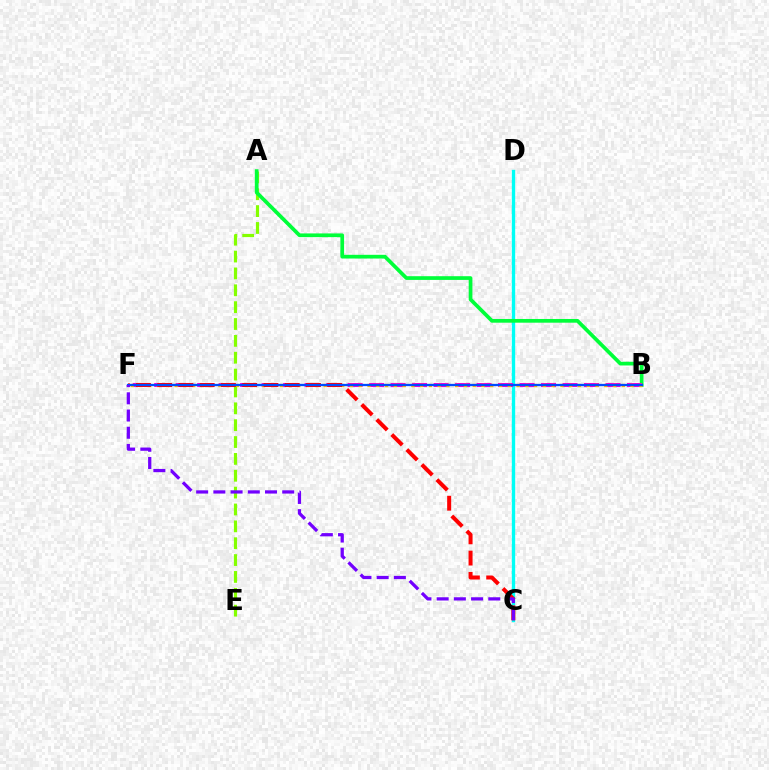{('C', 'D'): [{'color': '#00fff6', 'line_style': 'solid', 'thickness': 2.41}], ('A', 'E'): [{'color': '#84ff00', 'line_style': 'dashed', 'thickness': 2.29}], ('A', 'B'): [{'color': '#00ff39', 'line_style': 'solid', 'thickness': 2.67}], ('B', 'F'): [{'color': '#ff00cf', 'line_style': 'dashed', 'thickness': 2.92}, {'color': '#ffbd00', 'line_style': 'dotted', 'thickness': 2.38}, {'color': '#004bff', 'line_style': 'solid', 'thickness': 1.64}], ('C', 'F'): [{'color': '#ff0000', 'line_style': 'dashed', 'thickness': 2.89}, {'color': '#7200ff', 'line_style': 'dashed', 'thickness': 2.34}]}